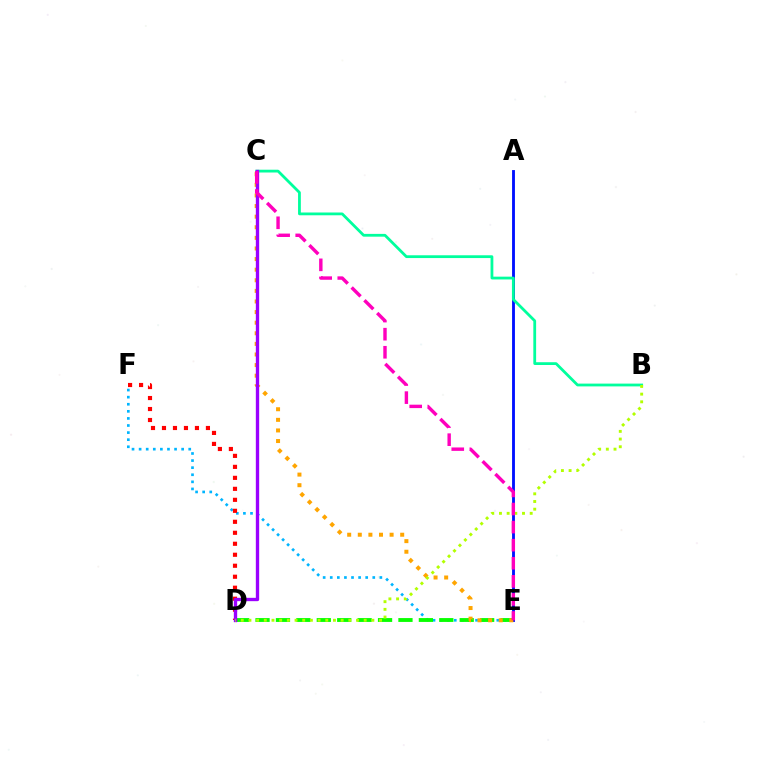{('E', 'F'): [{'color': '#00b5ff', 'line_style': 'dotted', 'thickness': 1.93}], ('D', 'E'): [{'color': '#08ff00', 'line_style': 'dashed', 'thickness': 2.77}], ('A', 'E'): [{'color': '#0010ff', 'line_style': 'solid', 'thickness': 2.05}], ('C', 'E'): [{'color': '#ffa500', 'line_style': 'dotted', 'thickness': 2.88}, {'color': '#ff00bd', 'line_style': 'dashed', 'thickness': 2.46}], ('D', 'F'): [{'color': '#ff0000', 'line_style': 'dotted', 'thickness': 2.99}], ('B', 'C'): [{'color': '#00ff9d', 'line_style': 'solid', 'thickness': 2.01}], ('C', 'D'): [{'color': '#9b00ff', 'line_style': 'solid', 'thickness': 2.4}], ('B', 'D'): [{'color': '#b3ff00', 'line_style': 'dotted', 'thickness': 2.09}]}